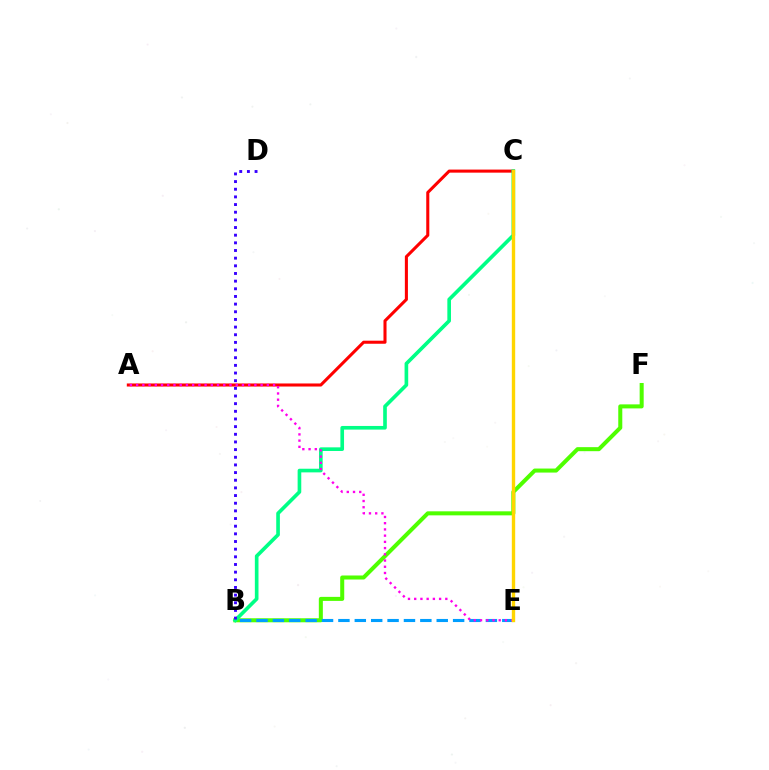{('A', 'C'): [{'color': '#ff0000', 'line_style': 'solid', 'thickness': 2.21}], ('B', 'F'): [{'color': '#4fff00', 'line_style': 'solid', 'thickness': 2.9}], ('B', 'C'): [{'color': '#00ff86', 'line_style': 'solid', 'thickness': 2.62}], ('B', 'E'): [{'color': '#009eff', 'line_style': 'dashed', 'thickness': 2.23}], ('A', 'E'): [{'color': '#ff00ed', 'line_style': 'dotted', 'thickness': 1.69}], ('C', 'E'): [{'color': '#ffd500', 'line_style': 'solid', 'thickness': 2.43}], ('B', 'D'): [{'color': '#3700ff', 'line_style': 'dotted', 'thickness': 2.08}]}